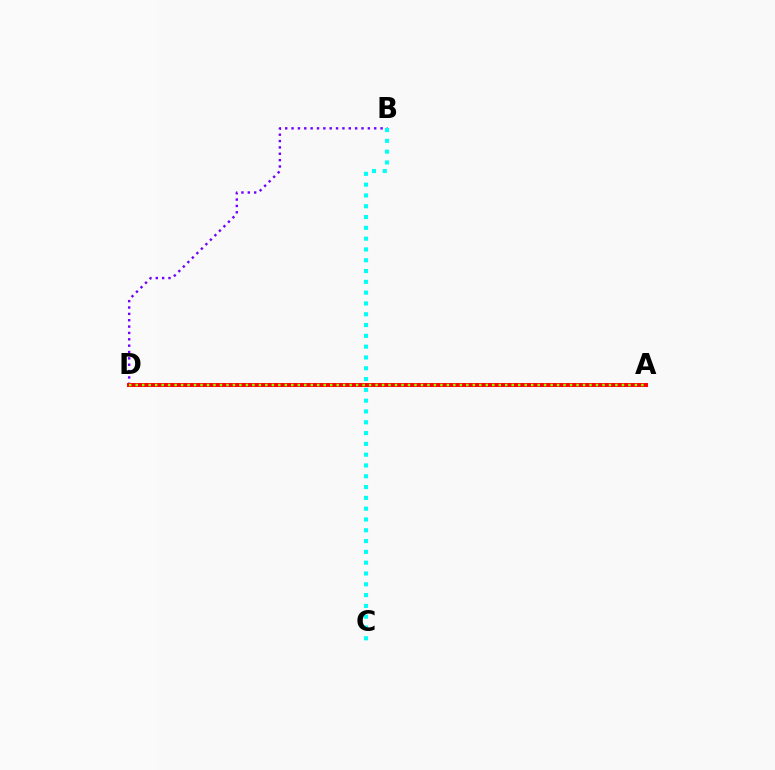{('B', 'D'): [{'color': '#7200ff', 'line_style': 'dotted', 'thickness': 1.73}], ('A', 'D'): [{'color': '#ff0000', 'line_style': 'solid', 'thickness': 2.84}, {'color': '#84ff00', 'line_style': 'dotted', 'thickness': 1.76}], ('B', 'C'): [{'color': '#00fff6', 'line_style': 'dotted', 'thickness': 2.93}]}